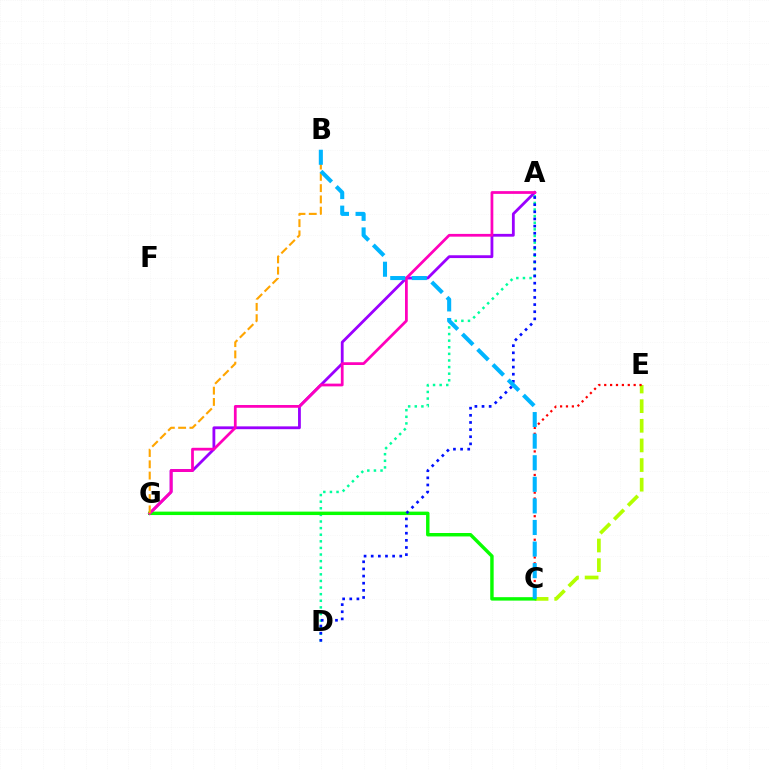{('A', 'D'): [{'color': '#00ff9d', 'line_style': 'dotted', 'thickness': 1.8}, {'color': '#0010ff', 'line_style': 'dotted', 'thickness': 1.94}], ('C', 'E'): [{'color': '#b3ff00', 'line_style': 'dashed', 'thickness': 2.67}, {'color': '#ff0000', 'line_style': 'dotted', 'thickness': 1.6}], ('A', 'G'): [{'color': '#9b00ff', 'line_style': 'solid', 'thickness': 2.02}, {'color': '#ff00bd', 'line_style': 'solid', 'thickness': 1.98}], ('C', 'G'): [{'color': '#08ff00', 'line_style': 'solid', 'thickness': 2.47}], ('B', 'G'): [{'color': '#ffa500', 'line_style': 'dashed', 'thickness': 1.53}], ('B', 'C'): [{'color': '#00b5ff', 'line_style': 'dashed', 'thickness': 2.93}]}